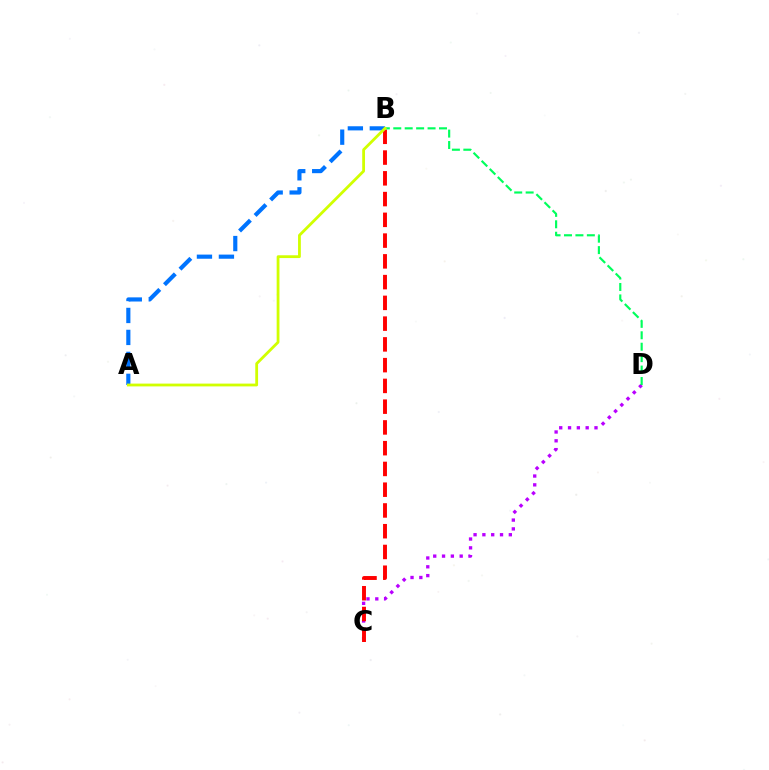{('C', 'D'): [{'color': '#b900ff', 'line_style': 'dotted', 'thickness': 2.4}], ('B', 'C'): [{'color': '#ff0000', 'line_style': 'dashed', 'thickness': 2.82}], ('A', 'B'): [{'color': '#0074ff', 'line_style': 'dashed', 'thickness': 2.98}, {'color': '#d1ff00', 'line_style': 'solid', 'thickness': 2.01}], ('B', 'D'): [{'color': '#00ff5c', 'line_style': 'dashed', 'thickness': 1.55}]}